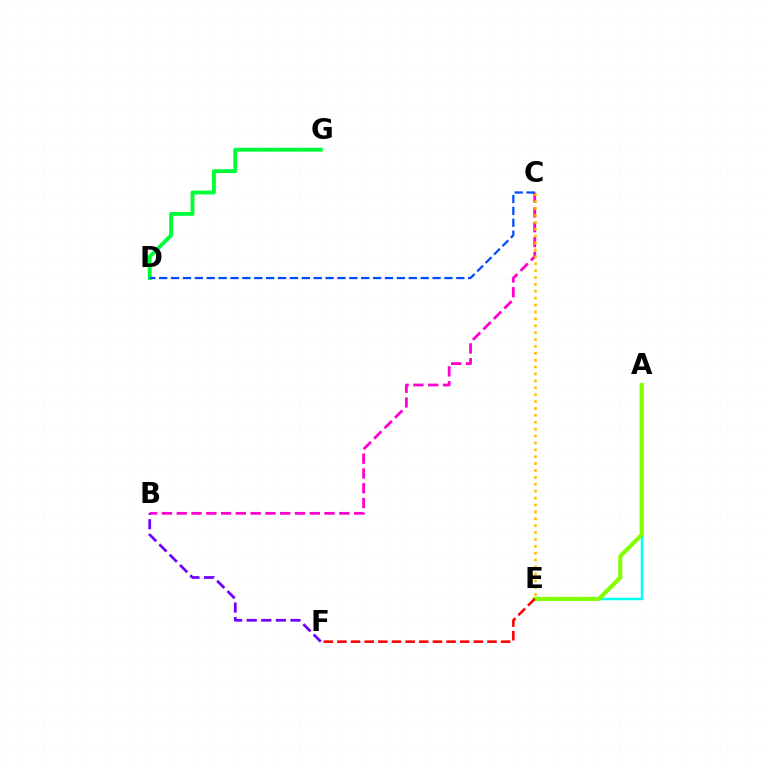{('B', 'C'): [{'color': '#ff00cf', 'line_style': 'dashed', 'thickness': 2.01}], ('A', 'E'): [{'color': '#00fff6', 'line_style': 'solid', 'thickness': 1.79}, {'color': '#84ff00', 'line_style': 'solid', 'thickness': 2.96}], ('D', 'G'): [{'color': '#00ff39', 'line_style': 'solid', 'thickness': 2.79}], ('B', 'F'): [{'color': '#7200ff', 'line_style': 'dashed', 'thickness': 1.98}], ('C', 'E'): [{'color': '#ffbd00', 'line_style': 'dotted', 'thickness': 1.87}], ('C', 'D'): [{'color': '#004bff', 'line_style': 'dashed', 'thickness': 1.61}], ('E', 'F'): [{'color': '#ff0000', 'line_style': 'dashed', 'thickness': 1.85}]}